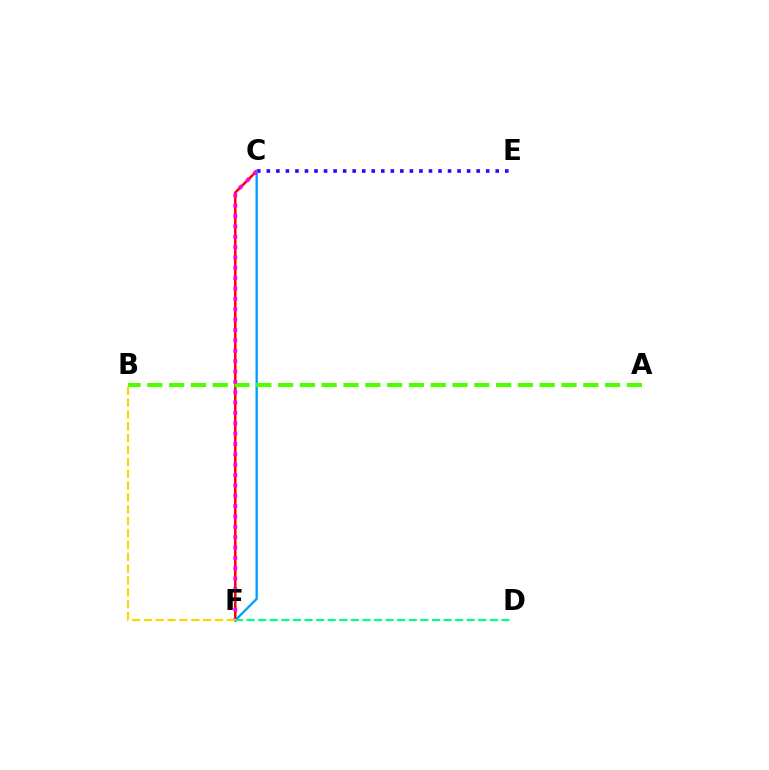{('C', 'F'): [{'color': '#ff0000', 'line_style': 'solid', 'thickness': 1.82}, {'color': '#009eff', 'line_style': 'solid', 'thickness': 1.68}, {'color': '#ff00ed', 'line_style': 'dotted', 'thickness': 2.81}], ('C', 'E'): [{'color': '#3700ff', 'line_style': 'dotted', 'thickness': 2.59}], ('A', 'B'): [{'color': '#4fff00', 'line_style': 'dashed', 'thickness': 2.96}], ('D', 'F'): [{'color': '#00ff86', 'line_style': 'dashed', 'thickness': 1.57}], ('B', 'F'): [{'color': '#ffd500', 'line_style': 'dashed', 'thickness': 1.61}]}